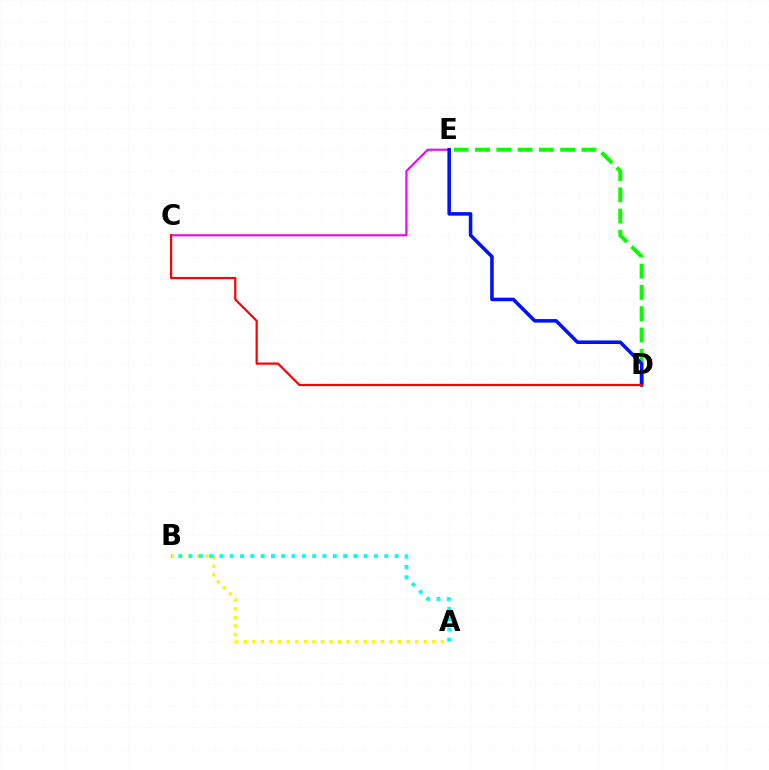{('C', 'E'): [{'color': '#ee00ff', 'line_style': 'solid', 'thickness': 1.51}], ('D', 'E'): [{'color': '#08ff00', 'line_style': 'dashed', 'thickness': 2.89}, {'color': '#0010ff', 'line_style': 'solid', 'thickness': 2.55}], ('A', 'B'): [{'color': '#fcf500', 'line_style': 'dotted', 'thickness': 2.33}, {'color': '#00fff6', 'line_style': 'dotted', 'thickness': 2.8}], ('C', 'D'): [{'color': '#ff0000', 'line_style': 'solid', 'thickness': 1.59}]}